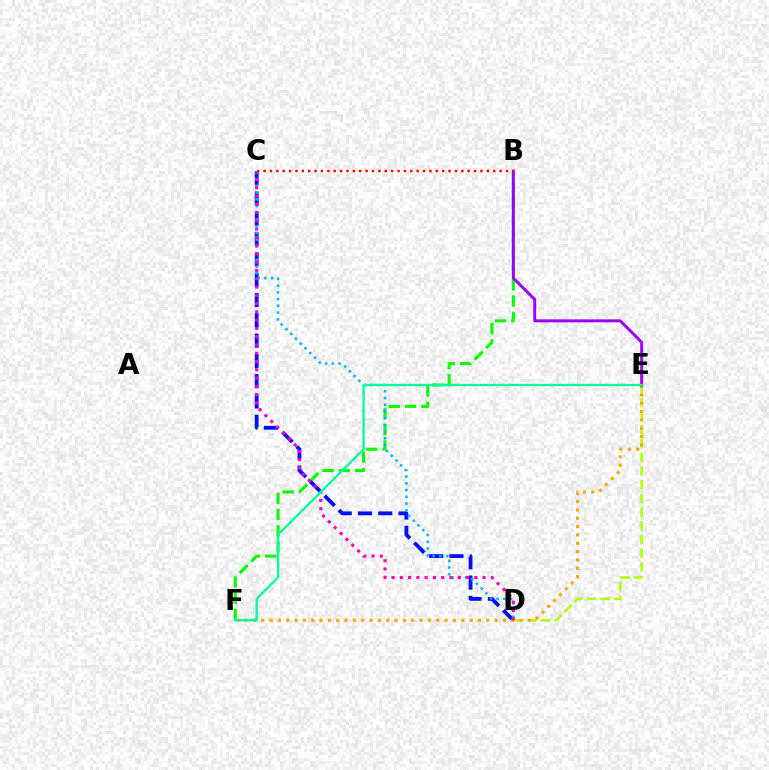{('B', 'F'): [{'color': '#08ff00', 'line_style': 'dashed', 'thickness': 2.21}], ('D', 'E'): [{'color': '#b3ff00', 'line_style': 'dashed', 'thickness': 1.86}], ('C', 'D'): [{'color': '#0010ff', 'line_style': 'dashed', 'thickness': 2.76}, {'color': '#00b5ff', 'line_style': 'dotted', 'thickness': 1.83}, {'color': '#ff00bd', 'line_style': 'dotted', 'thickness': 2.25}], ('E', 'F'): [{'color': '#ffa500', 'line_style': 'dotted', 'thickness': 2.26}, {'color': '#00ff9d', 'line_style': 'solid', 'thickness': 1.66}], ('B', 'E'): [{'color': '#9b00ff', 'line_style': 'solid', 'thickness': 2.12}], ('B', 'C'): [{'color': '#ff0000', 'line_style': 'dotted', 'thickness': 1.73}]}